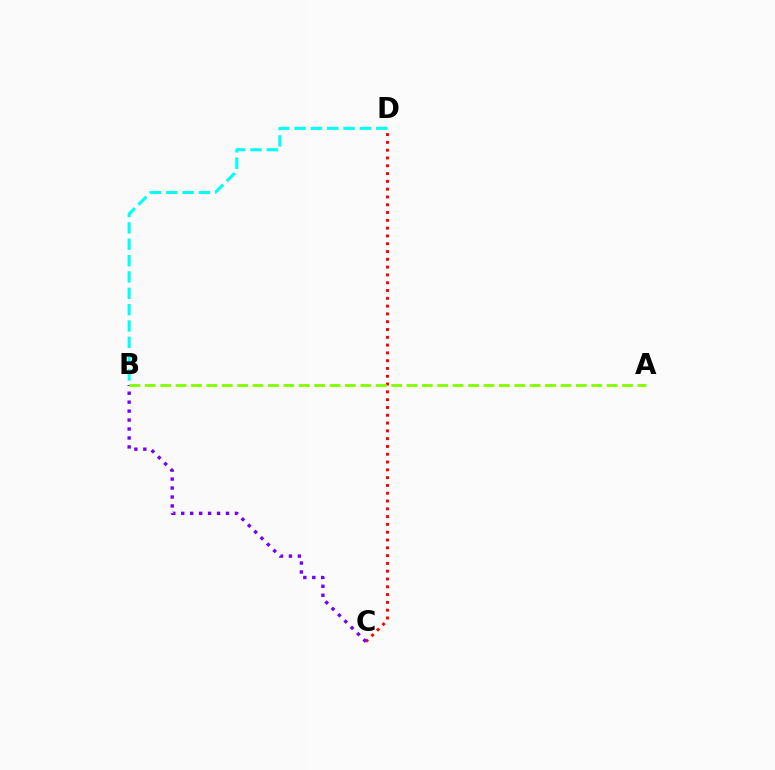{('B', 'D'): [{'color': '#00fff6', 'line_style': 'dashed', 'thickness': 2.22}], ('C', 'D'): [{'color': '#ff0000', 'line_style': 'dotted', 'thickness': 2.12}], ('B', 'C'): [{'color': '#7200ff', 'line_style': 'dotted', 'thickness': 2.43}], ('A', 'B'): [{'color': '#84ff00', 'line_style': 'dashed', 'thickness': 2.09}]}